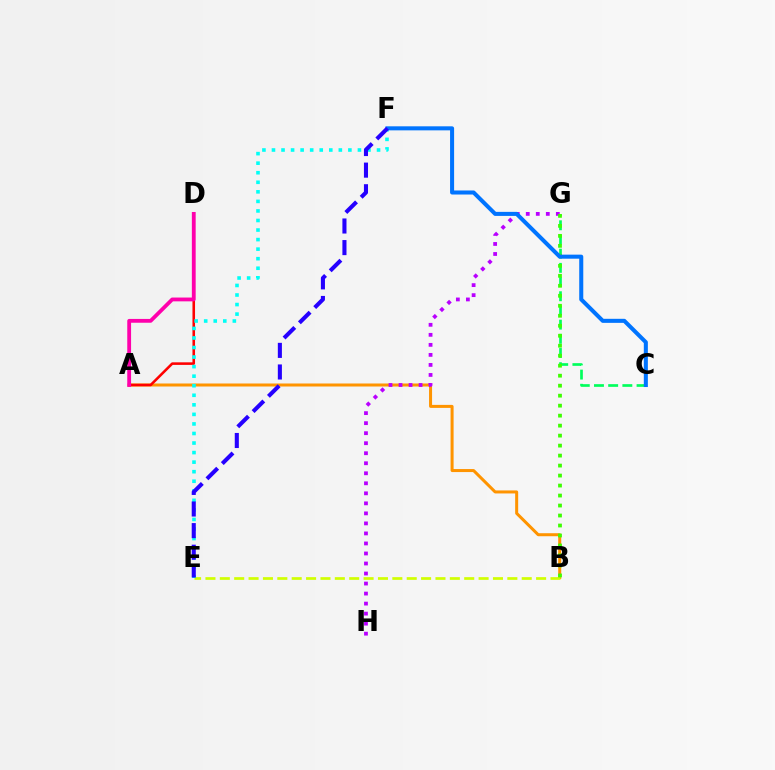{('A', 'B'): [{'color': '#ff9400', 'line_style': 'solid', 'thickness': 2.17}], ('G', 'H'): [{'color': '#b900ff', 'line_style': 'dotted', 'thickness': 2.72}], ('C', 'G'): [{'color': '#00ff5c', 'line_style': 'dashed', 'thickness': 1.93}], ('B', 'E'): [{'color': '#d1ff00', 'line_style': 'dashed', 'thickness': 1.95}], ('B', 'G'): [{'color': '#3dff00', 'line_style': 'dotted', 'thickness': 2.71}], ('A', 'D'): [{'color': '#ff0000', 'line_style': 'solid', 'thickness': 1.85}, {'color': '#ff00ac', 'line_style': 'solid', 'thickness': 2.74}], ('E', 'F'): [{'color': '#00fff6', 'line_style': 'dotted', 'thickness': 2.6}, {'color': '#2500ff', 'line_style': 'dashed', 'thickness': 2.94}], ('C', 'F'): [{'color': '#0074ff', 'line_style': 'solid', 'thickness': 2.91}]}